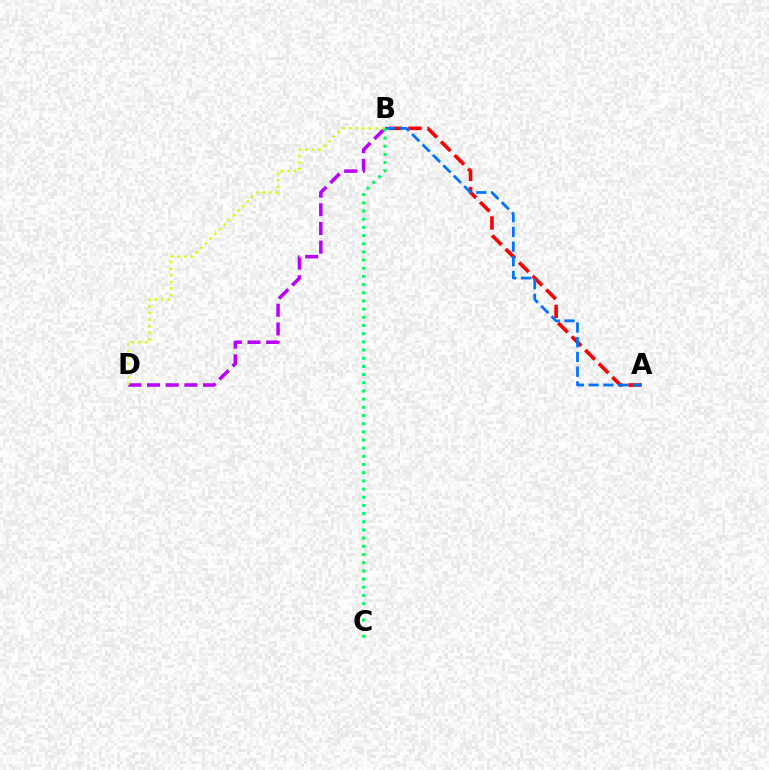{('A', 'B'): [{'color': '#ff0000', 'line_style': 'dashed', 'thickness': 2.6}, {'color': '#0074ff', 'line_style': 'dashed', 'thickness': 2.0}], ('B', 'D'): [{'color': '#b900ff', 'line_style': 'dashed', 'thickness': 2.54}, {'color': '#d1ff00', 'line_style': 'dotted', 'thickness': 1.79}], ('B', 'C'): [{'color': '#00ff5c', 'line_style': 'dotted', 'thickness': 2.22}]}